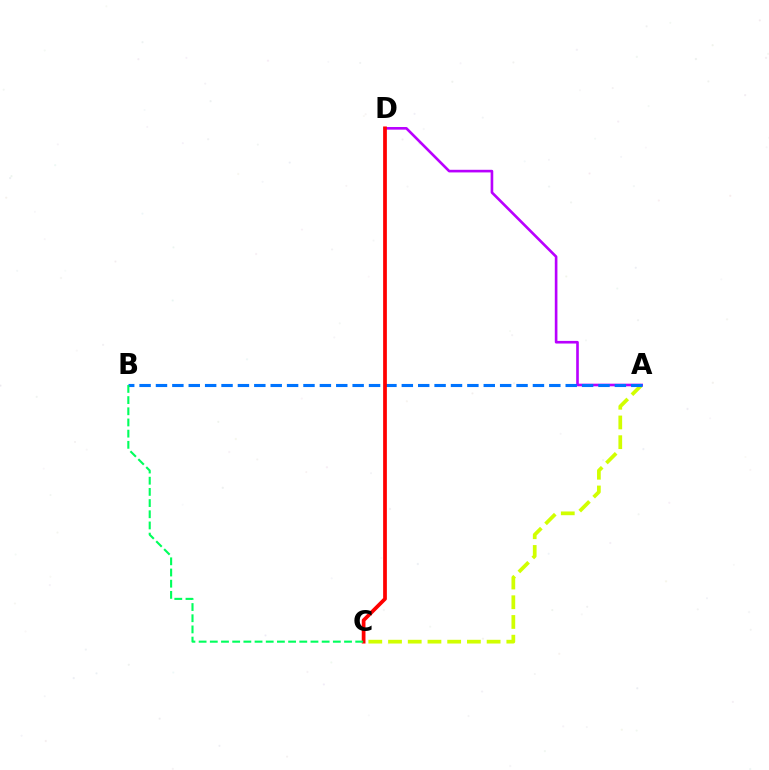{('A', 'C'): [{'color': '#d1ff00', 'line_style': 'dashed', 'thickness': 2.68}], ('A', 'D'): [{'color': '#b900ff', 'line_style': 'solid', 'thickness': 1.9}], ('A', 'B'): [{'color': '#0074ff', 'line_style': 'dashed', 'thickness': 2.23}], ('C', 'D'): [{'color': '#ff0000', 'line_style': 'solid', 'thickness': 2.69}], ('B', 'C'): [{'color': '#00ff5c', 'line_style': 'dashed', 'thickness': 1.52}]}